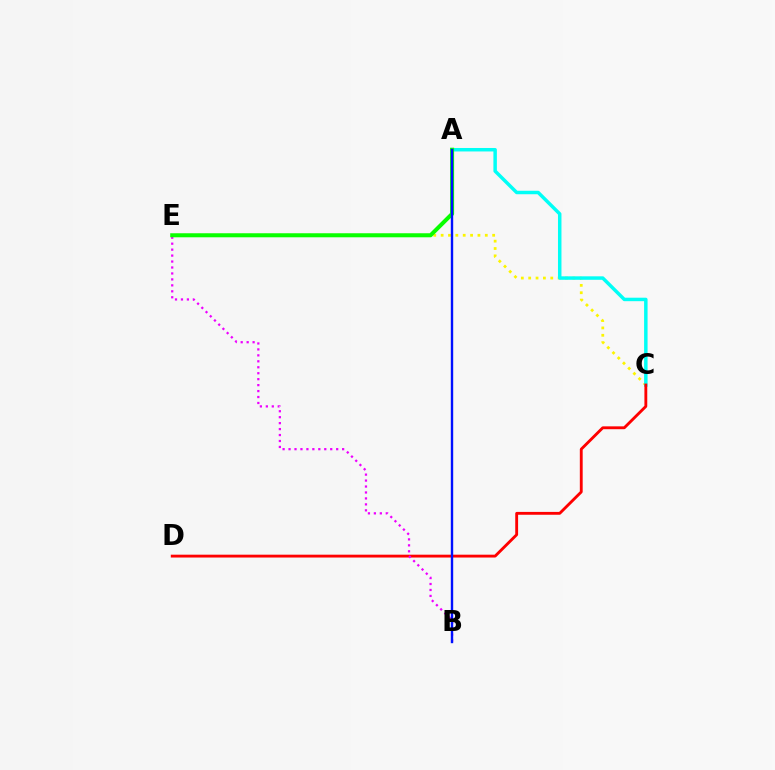{('C', 'E'): [{'color': '#fcf500', 'line_style': 'dotted', 'thickness': 2.0}], ('A', 'C'): [{'color': '#00fff6', 'line_style': 'solid', 'thickness': 2.5}], ('C', 'D'): [{'color': '#ff0000', 'line_style': 'solid', 'thickness': 2.05}], ('B', 'E'): [{'color': '#ee00ff', 'line_style': 'dotted', 'thickness': 1.62}], ('A', 'E'): [{'color': '#08ff00', 'line_style': 'solid', 'thickness': 2.9}], ('A', 'B'): [{'color': '#0010ff', 'line_style': 'solid', 'thickness': 1.72}]}